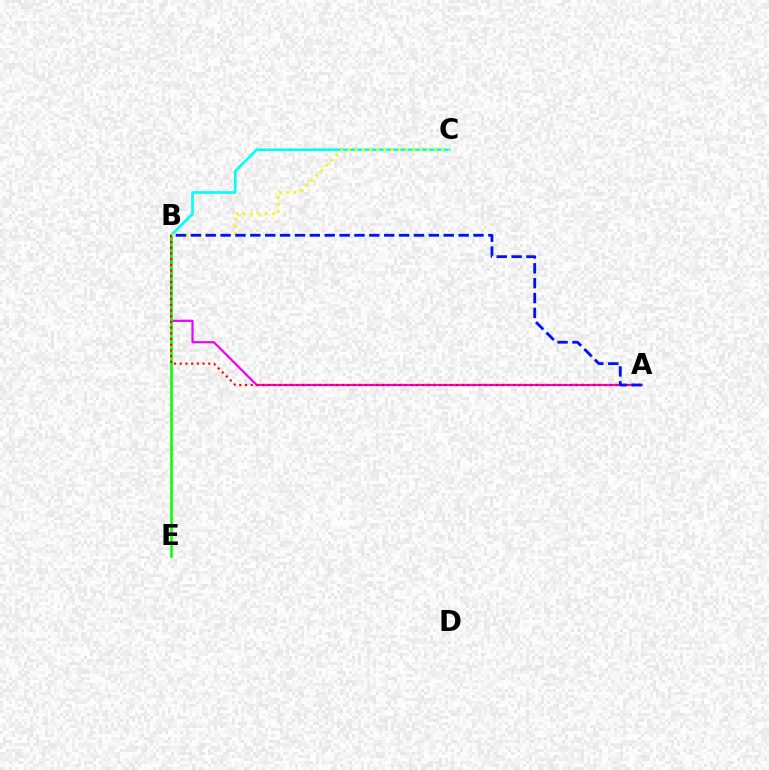{('A', 'B'): [{'color': '#ee00ff', 'line_style': 'solid', 'thickness': 1.59}, {'color': '#ff0000', 'line_style': 'dotted', 'thickness': 1.55}, {'color': '#0010ff', 'line_style': 'dashed', 'thickness': 2.02}], ('B', 'C'): [{'color': '#00fff6', 'line_style': 'solid', 'thickness': 1.9}, {'color': '#fcf500', 'line_style': 'dotted', 'thickness': 1.95}], ('B', 'E'): [{'color': '#08ff00', 'line_style': 'solid', 'thickness': 1.83}]}